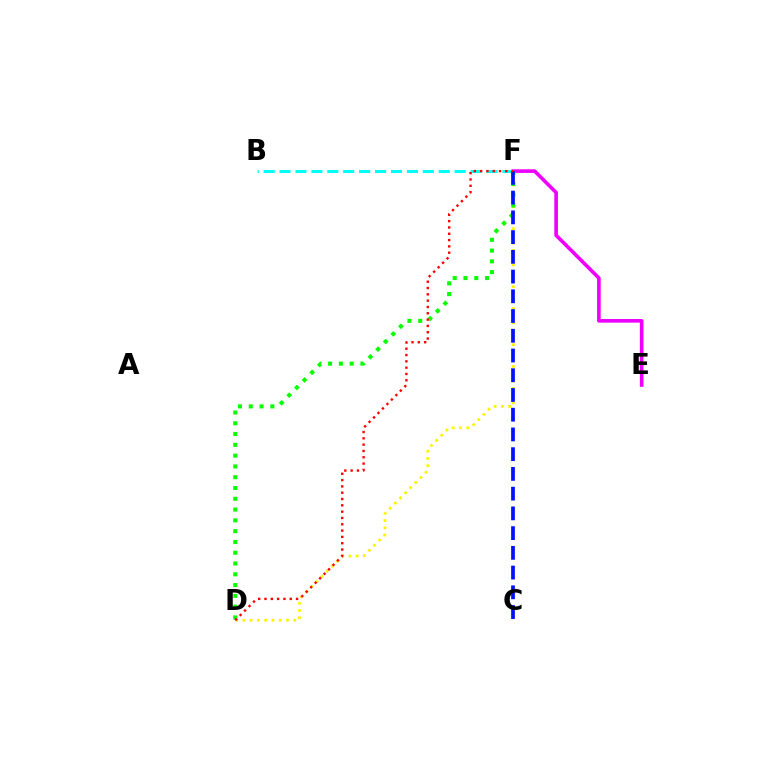{('D', 'F'): [{'color': '#fcf500', 'line_style': 'dotted', 'thickness': 1.97}, {'color': '#08ff00', 'line_style': 'dotted', 'thickness': 2.93}, {'color': '#ff0000', 'line_style': 'dotted', 'thickness': 1.72}], ('E', 'F'): [{'color': '#ee00ff', 'line_style': 'solid', 'thickness': 2.61}], ('B', 'F'): [{'color': '#00fff6', 'line_style': 'dashed', 'thickness': 2.16}], ('C', 'F'): [{'color': '#0010ff', 'line_style': 'dashed', 'thickness': 2.68}]}